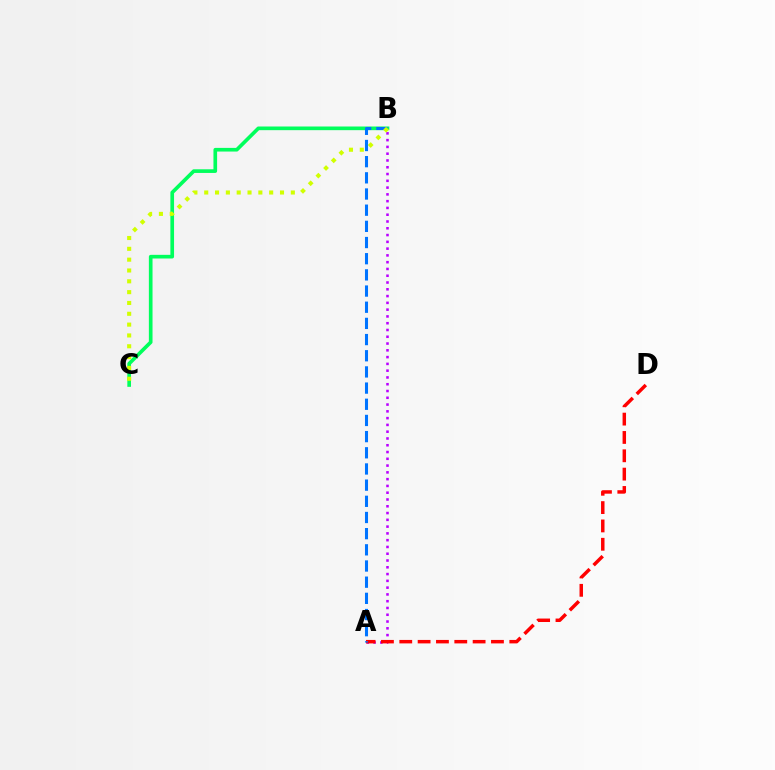{('A', 'B'): [{'color': '#b900ff', 'line_style': 'dotted', 'thickness': 1.84}, {'color': '#0074ff', 'line_style': 'dashed', 'thickness': 2.2}], ('B', 'C'): [{'color': '#00ff5c', 'line_style': 'solid', 'thickness': 2.63}, {'color': '#d1ff00', 'line_style': 'dotted', 'thickness': 2.94}], ('A', 'D'): [{'color': '#ff0000', 'line_style': 'dashed', 'thickness': 2.49}]}